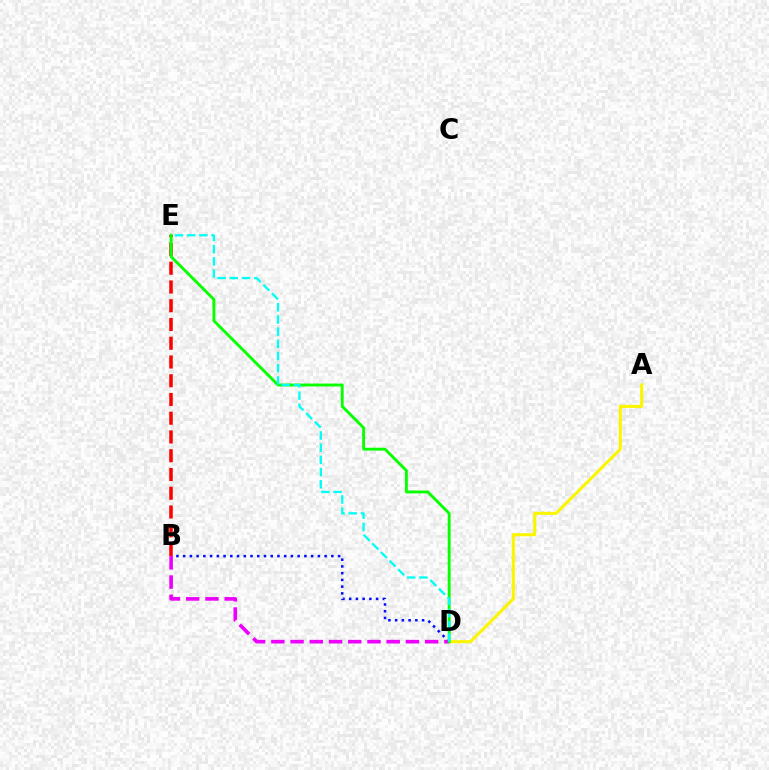{('B', 'D'): [{'color': '#0010ff', 'line_style': 'dotted', 'thickness': 1.83}, {'color': '#ee00ff', 'line_style': 'dashed', 'thickness': 2.61}], ('A', 'D'): [{'color': '#fcf500', 'line_style': 'solid', 'thickness': 2.21}], ('B', 'E'): [{'color': '#ff0000', 'line_style': 'dashed', 'thickness': 2.55}], ('D', 'E'): [{'color': '#08ff00', 'line_style': 'solid', 'thickness': 2.07}, {'color': '#00fff6', 'line_style': 'dashed', 'thickness': 1.66}]}